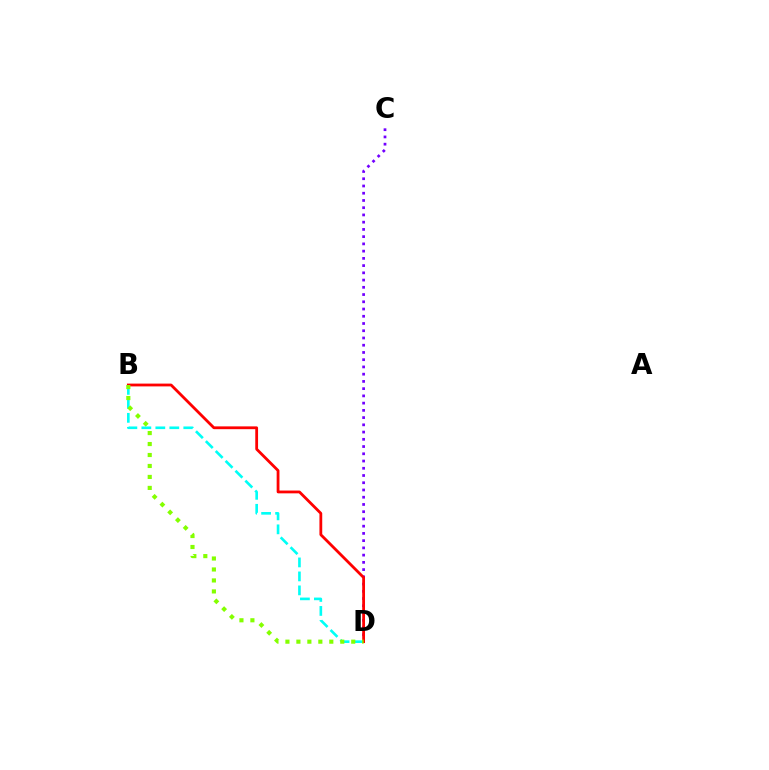{('B', 'D'): [{'color': '#00fff6', 'line_style': 'dashed', 'thickness': 1.9}, {'color': '#ff0000', 'line_style': 'solid', 'thickness': 2.01}, {'color': '#84ff00', 'line_style': 'dotted', 'thickness': 2.98}], ('C', 'D'): [{'color': '#7200ff', 'line_style': 'dotted', 'thickness': 1.97}]}